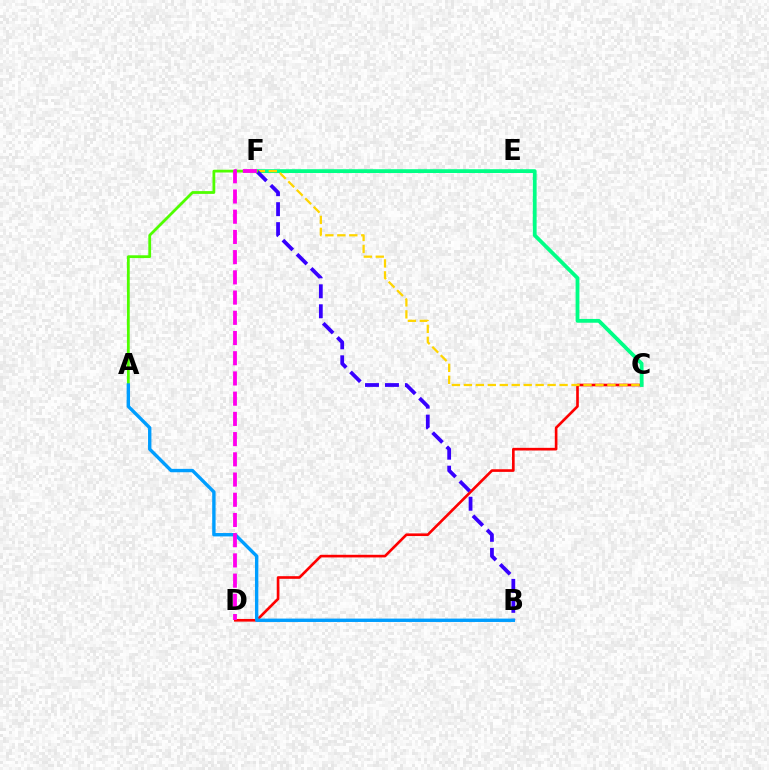{('C', 'D'): [{'color': '#ff0000', 'line_style': 'solid', 'thickness': 1.9}], ('C', 'F'): [{'color': '#00ff86', 'line_style': 'solid', 'thickness': 2.73}, {'color': '#ffd500', 'line_style': 'dashed', 'thickness': 1.63}], ('B', 'F'): [{'color': '#3700ff', 'line_style': 'dashed', 'thickness': 2.71}], ('A', 'F'): [{'color': '#4fff00', 'line_style': 'solid', 'thickness': 2.0}], ('A', 'B'): [{'color': '#009eff', 'line_style': 'solid', 'thickness': 2.43}], ('D', 'F'): [{'color': '#ff00ed', 'line_style': 'dashed', 'thickness': 2.75}]}